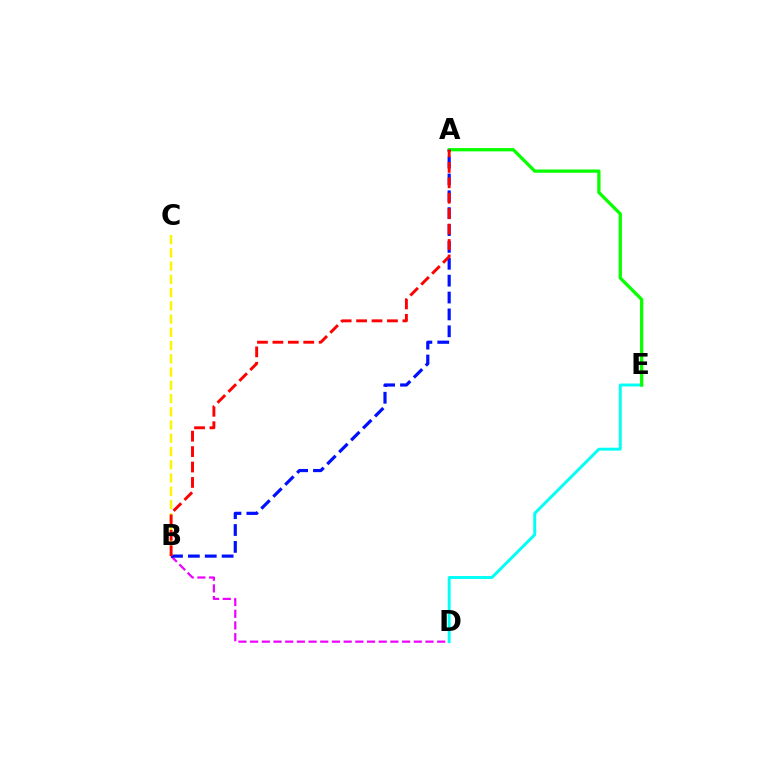{('B', 'D'): [{'color': '#ee00ff', 'line_style': 'dashed', 'thickness': 1.59}], ('D', 'E'): [{'color': '#00fff6', 'line_style': 'solid', 'thickness': 2.09}], ('A', 'E'): [{'color': '#08ff00', 'line_style': 'solid', 'thickness': 2.35}], ('A', 'B'): [{'color': '#0010ff', 'line_style': 'dashed', 'thickness': 2.29}, {'color': '#ff0000', 'line_style': 'dashed', 'thickness': 2.1}], ('B', 'C'): [{'color': '#fcf500', 'line_style': 'dashed', 'thickness': 1.8}]}